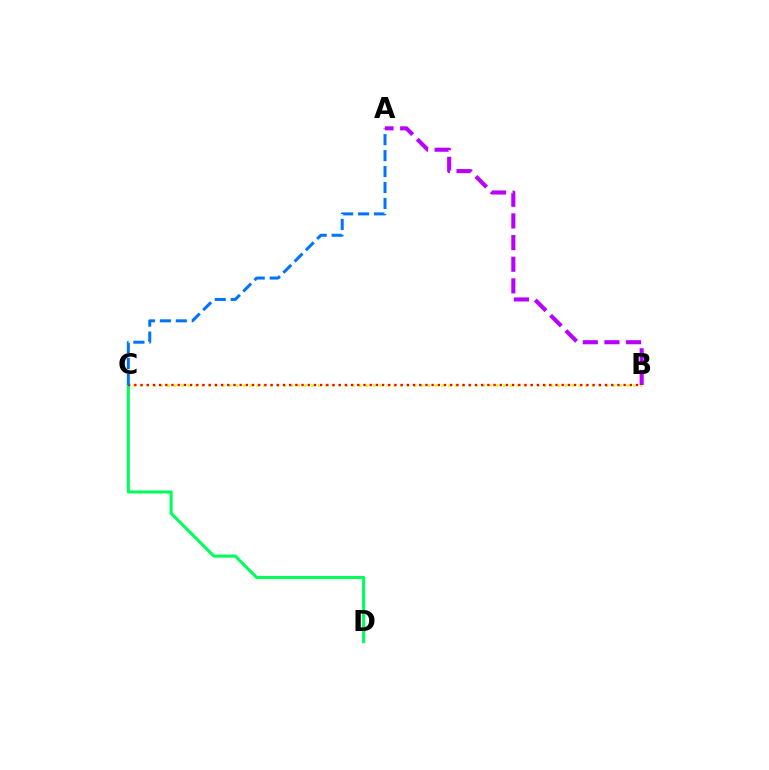{('B', 'C'): [{'color': '#d1ff00', 'line_style': 'dotted', 'thickness': 1.86}, {'color': '#ff0000', 'line_style': 'dotted', 'thickness': 1.68}], ('C', 'D'): [{'color': '#00ff5c', 'line_style': 'solid', 'thickness': 2.21}], ('A', 'C'): [{'color': '#0074ff', 'line_style': 'dashed', 'thickness': 2.17}], ('A', 'B'): [{'color': '#b900ff', 'line_style': 'dashed', 'thickness': 2.94}]}